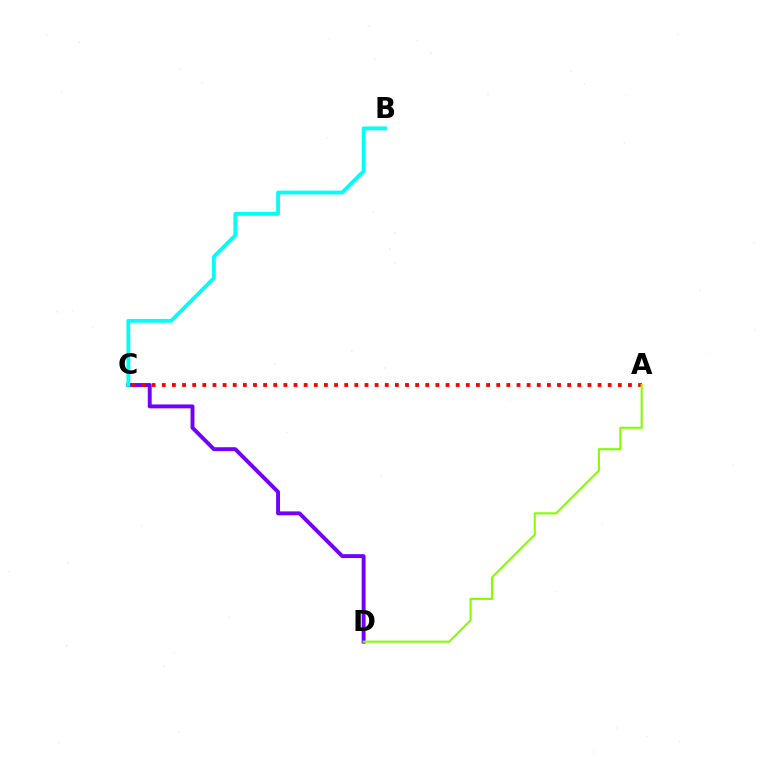{('C', 'D'): [{'color': '#7200ff', 'line_style': 'solid', 'thickness': 2.8}], ('A', 'C'): [{'color': '#ff0000', 'line_style': 'dotted', 'thickness': 2.75}], ('A', 'D'): [{'color': '#84ff00', 'line_style': 'solid', 'thickness': 1.52}], ('B', 'C'): [{'color': '#00fff6', 'line_style': 'solid', 'thickness': 2.72}]}